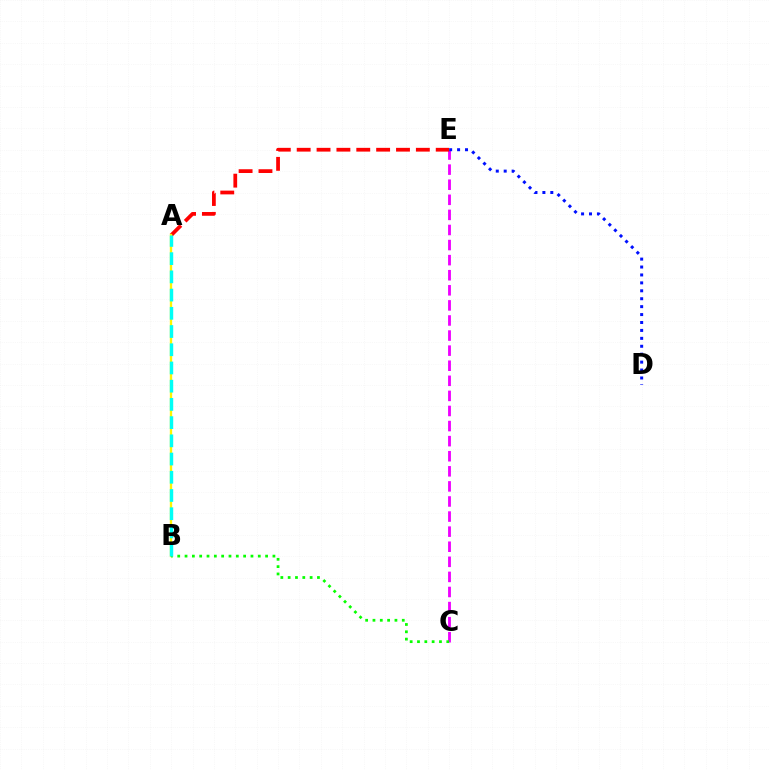{('C', 'E'): [{'color': '#ee00ff', 'line_style': 'dashed', 'thickness': 2.05}], ('A', 'E'): [{'color': '#ff0000', 'line_style': 'dashed', 'thickness': 2.7}], ('A', 'B'): [{'color': '#fcf500', 'line_style': 'solid', 'thickness': 1.69}, {'color': '#00fff6', 'line_style': 'dashed', 'thickness': 2.47}], ('D', 'E'): [{'color': '#0010ff', 'line_style': 'dotted', 'thickness': 2.15}], ('B', 'C'): [{'color': '#08ff00', 'line_style': 'dotted', 'thickness': 1.99}]}